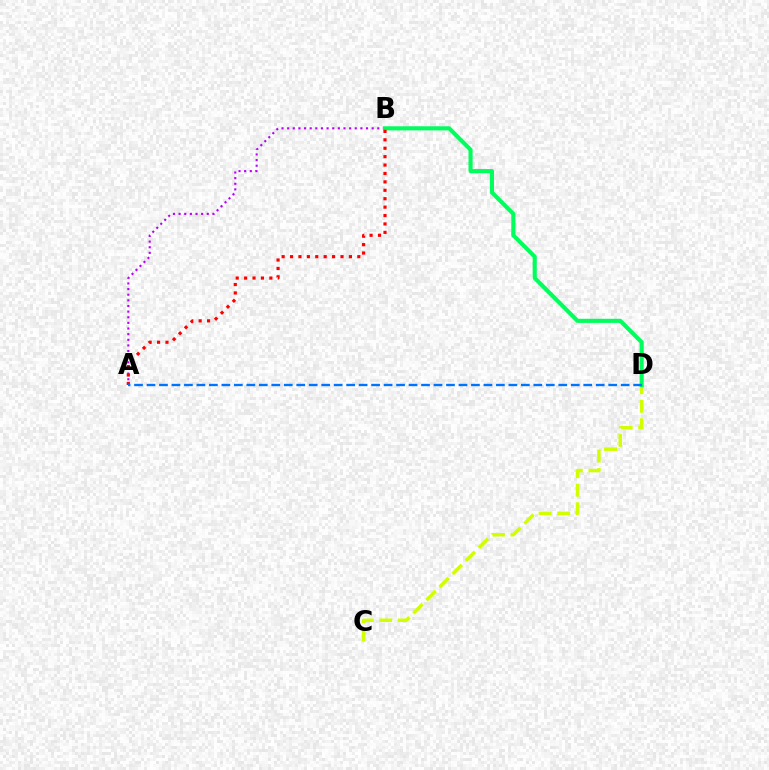{('C', 'D'): [{'color': '#d1ff00', 'line_style': 'dashed', 'thickness': 2.52}], ('A', 'B'): [{'color': '#b900ff', 'line_style': 'dotted', 'thickness': 1.53}, {'color': '#ff0000', 'line_style': 'dotted', 'thickness': 2.29}], ('B', 'D'): [{'color': '#00ff5c', 'line_style': 'solid', 'thickness': 2.96}], ('A', 'D'): [{'color': '#0074ff', 'line_style': 'dashed', 'thickness': 1.7}]}